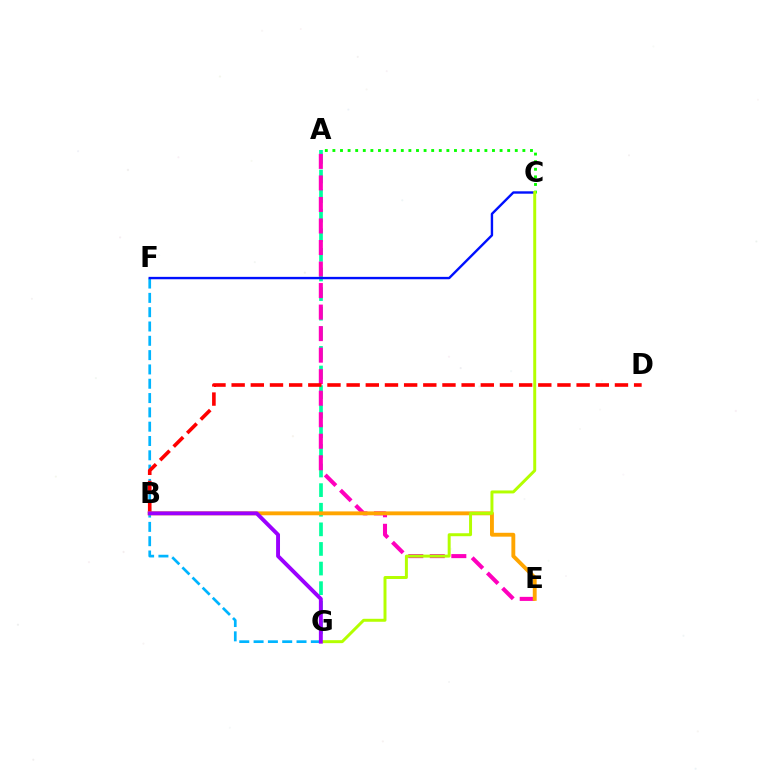{('A', 'G'): [{'color': '#00ff9d', 'line_style': 'dashed', 'thickness': 2.66}], ('F', 'G'): [{'color': '#00b5ff', 'line_style': 'dashed', 'thickness': 1.94}], ('A', 'E'): [{'color': '#ff00bd', 'line_style': 'dashed', 'thickness': 2.92}], ('B', 'D'): [{'color': '#ff0000', 'line_style': 'dashed', 'thickness': 2.6}], ('C', 'F'): [{'color': '#0010ff', 'line_style': 'solid', 'thickness': 1.72}], ('A', 'C'): [{'color': '#08ff00', 'line_style': 'dotted', 'thickness': 2.06}], ('B', 'E'): [{'color': '#ffa500', 'line_style': 'solid', 'thickness': 2.79}], ('C', 'G'): [{'color': '#b3ff00', 'line_style': 'solid', 'thickness': 2.14}], ('B', 'G'): [{'color': '#9b00ff', 'line_style': 'solid', 'thickness': 2.81}]}